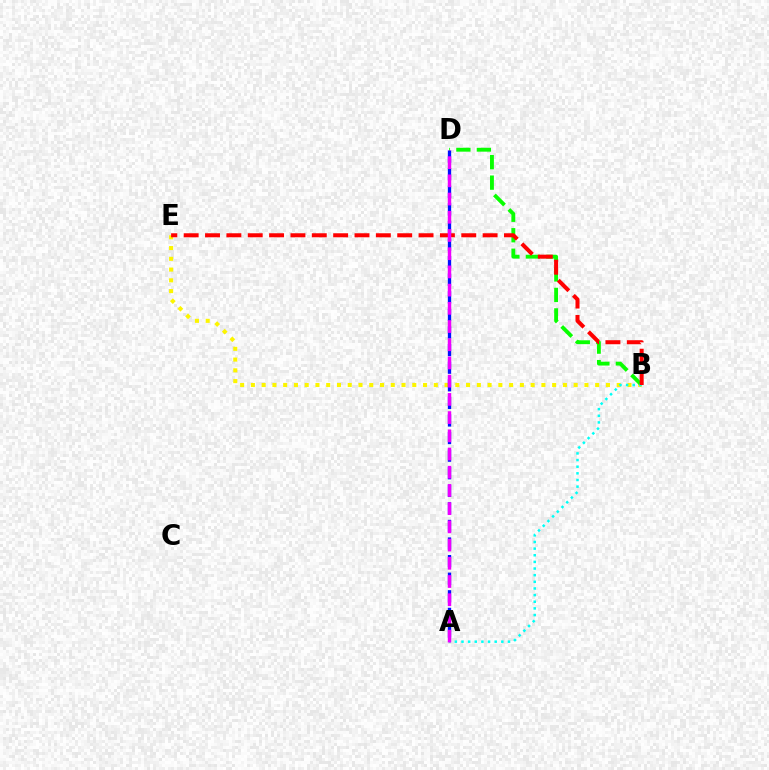{('B', 'E'): [{'color': '#fcf500', 'line_style': 'dotted', 'thickness': 2.92}, {'color': '#ff0000', 'line_style': 'dashed', 'thickness': 2.9}], ('B', 'D'): [{'color': '#08ff00', 'line_style': 'dashed', 'thickness': 2.78}], ('A', 'B'): [{'color': '#00fff6', 'line_style': 'dotted', 'thickness': 1.8}], ('A', 'D'): [{'color': '#0010ff', 'line_style': 'dashed', 'thickness': 2.39}, {'color': '#ee00ff', 'line_style': 'dashed', 'thickness': 2.47}]}